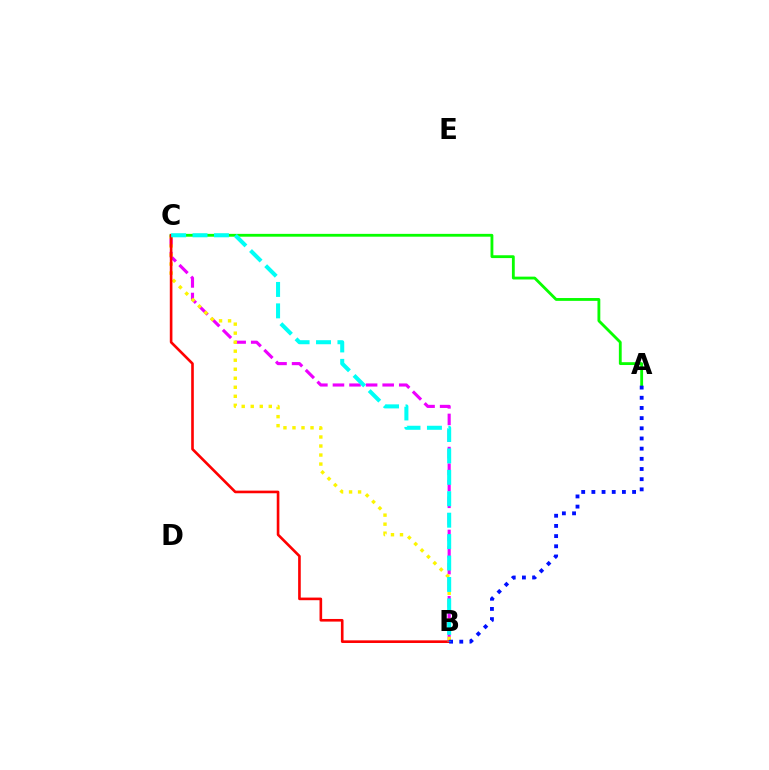{('B', 'C'): [{'color': '#ee00ff', 'line_style': 'dashed', 'thickness': 2.25}, {'color': '#fcf500', 'line_style': 'dotted', 'thickness': 2.45}, {'color': '#ff0000', 'line_style': 'solid', 'thickness': 1.89}, {'color': '#00fff6', 'line_style': 'dashed', 'thickness': 2.91}], ('A', 'C'): [{'color': '#08ff00', 'line_style': 'solid', 'thickness': 2.04}], ('A', 'B'): [{'color': '#0010ff', 'line_style': 'dotted', 'thickness': 2.76}]}